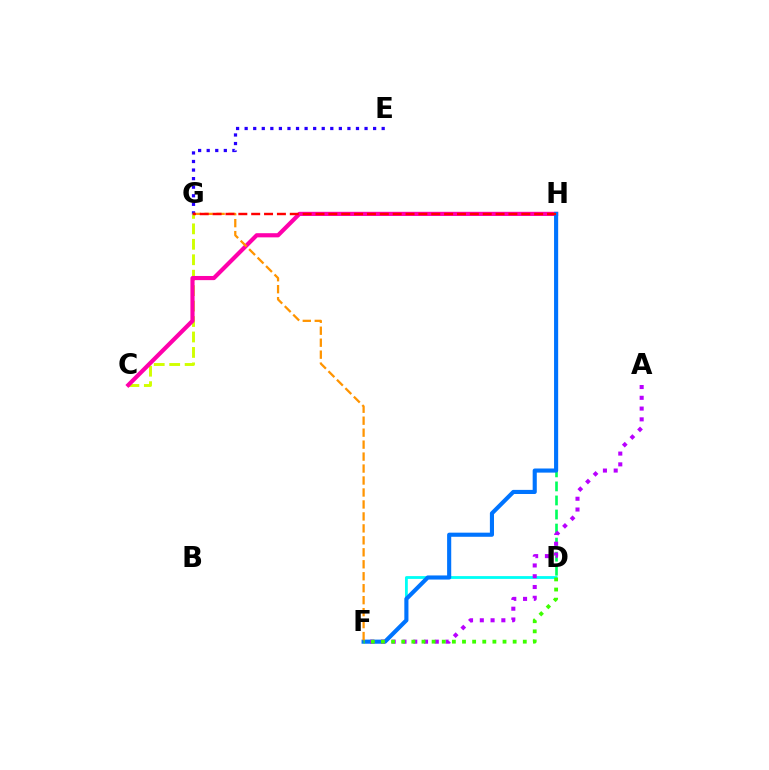{('D', 'F'): [{'color': '#00fff6', 'line_style': 'solid', 'thickness': 2.02}, {'color': '#3dff00', 'line_style': 'dotted', 'thickness': 2.75}], ('C', 'G'): [{'color': '#d1ff00', 'line_style': 'dashed', 'thickness': 2.1}], ('D', 'H'): [{'color': '#00ff5c', 'line_style': 'dashed', 'thickness': 1.91}], ('E', 'G'): [{'color': '#2500ff', 'line_style': 'dotted', 'thickness': 2.33}], ('C', 'H'): [{'color': '#ff00ac', 'line_style': 'solid', 'thickness': 2.99}], ('F', 'H'): [{'color': '#0074ff', 'line_style': 'solid', 'thickness': 2.96}], ('A', 'F'): [{'color': '#b900ff', 'line_style': 'dotted', 'thickness': 2.93}], ('F', 'G'): [{'color': '#ff9400', 'line_style': 'dashed', 'thickness': 1.63}], ('G', 'H'): [{'color': '#ff0000', 'line_style': 'dashed', 'thickness': 1.75}]}